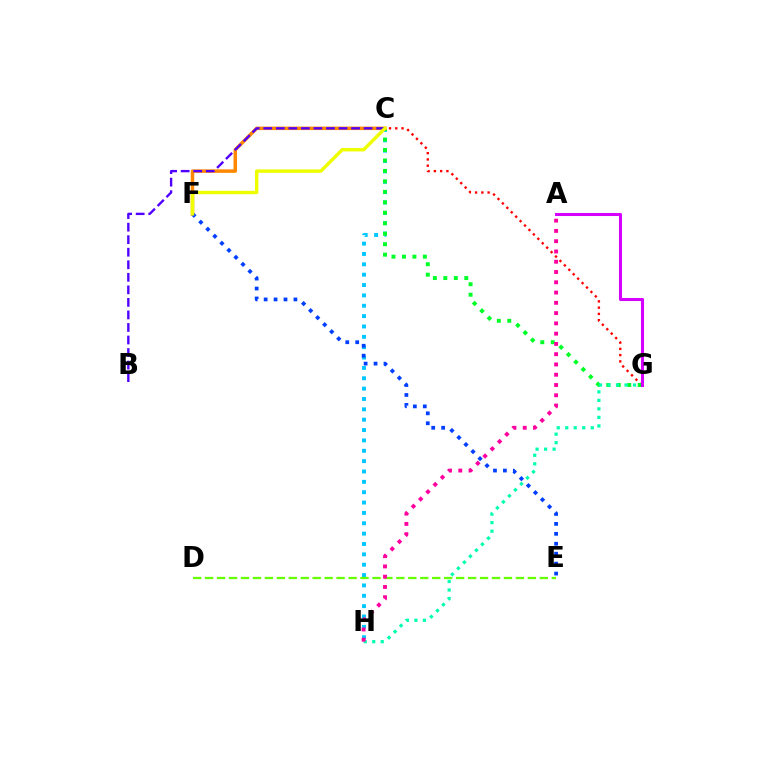{('C', 'H'): [{'color': '#00c7ff', 'line_style': 'dotted', 'thickness': 2.81}], ('C', 'G'): [{'color': '#ff0000', 'line_style': 'dotted', 'thickness': 1.7}, {'color': '#00ff27', 'line_style': 'dotted', 'thickness': 2.84}], ('D', 'E'): [{'color': '#66ff00', 'line_style': 'dashed', 'thickness': 1.62}], ('C', 'F'): [{'color': '#ff8800', 'line_style': 'solid', 'thickness': 2.51}, {'color': '#eeff00', 'line_style': 'solid', 'thickness': 2.46}], ('G', 'H'): [{'color': '#00ffaf', 'line_style': 'dotted', 'thickness': 2.31}], ('B', 'C'): [{'color': '#4f00ff', 'line_style': 'dashed', 'thickness': 1.7}], ('E', 'F'): [{'color': '#003fff', 'line_style': 'dotted', 'thickness': 2.7}], ('A', 'H'): [{'color': '#ff00a0', 'line_style': 'dotted', 'thickness': 2.79}], ('A', 'G'): [{'color': '#d600ff', 'line_style': 'solid', 'thickness': 2.2}]}